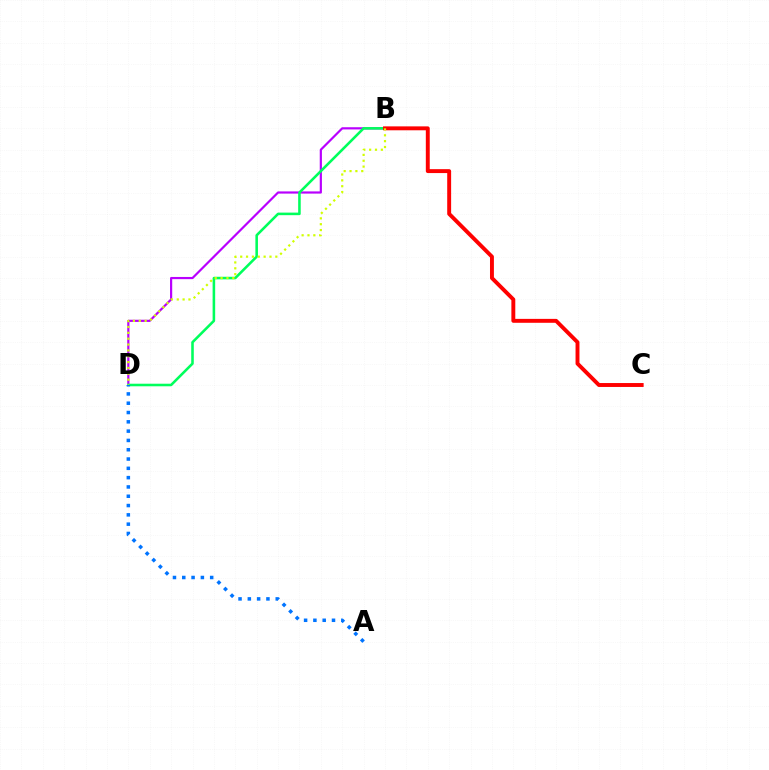{('B', 'D'): [{'color': '#b900ff', 'line_style': 'solid', 'thickness': 1.58}, {'color': '#00ff5c', 'line_style': 'solid', 'thickness': 1.85}, {'color': '#d1ff00', 'line_style': 'dotted', 'thickness': 1.59}], ('B', 'C'): [{'color': '#ff0000', 'line_style': 'solid', 'thickness': 2.82}], ('A', 'D'): [{'color': '#0074ff', 'line_style': 'dotted', 'thickness': 2.53}]}